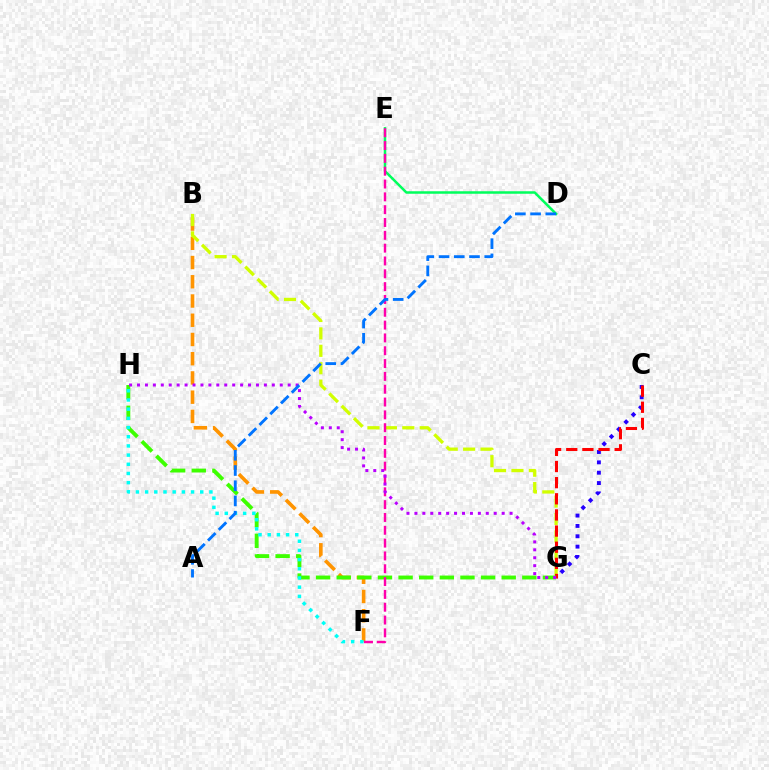{('C', 'G'): [{'color': '#2500ff', 'line_style': 'dotted', 'thickness': 2.81}, {'color': '#ff0000', 'line_style': 'dashed', 'thickness': 2.19}], ('D', 'E'): [{'color': '#00ff5c', 'line_style': 'solid', 'thickness': 1.81}], ('B', 'F'): [{'color': '#ff9400', 'line_style': 'dashed', 'thickness': 2.61}], ('B', 'G'): [{'color': '#d1ff00', 'line_style': 'dashed', 'thickness': 2.37}], ('G', 'H'): [{'color': '#3dff00', 'line_style': 'dashed', 'thickness': 2.8}, {'color': '#b900ff', 'line_style': 'dotted', 'thickness': 2.15}], ('F', 'H'): [{'color': '#00fff6', 'line_style': 'dotted', 'thickness': 2.5}], ('E', 'F'): [{'color': '#ff00ac', 'line_style': 'dashed', 'thickness': 1.74}], ('A', 'D'): [{'color': '#0074ff', 'line_style': 'dashed', 'thickness': 2.07}]}